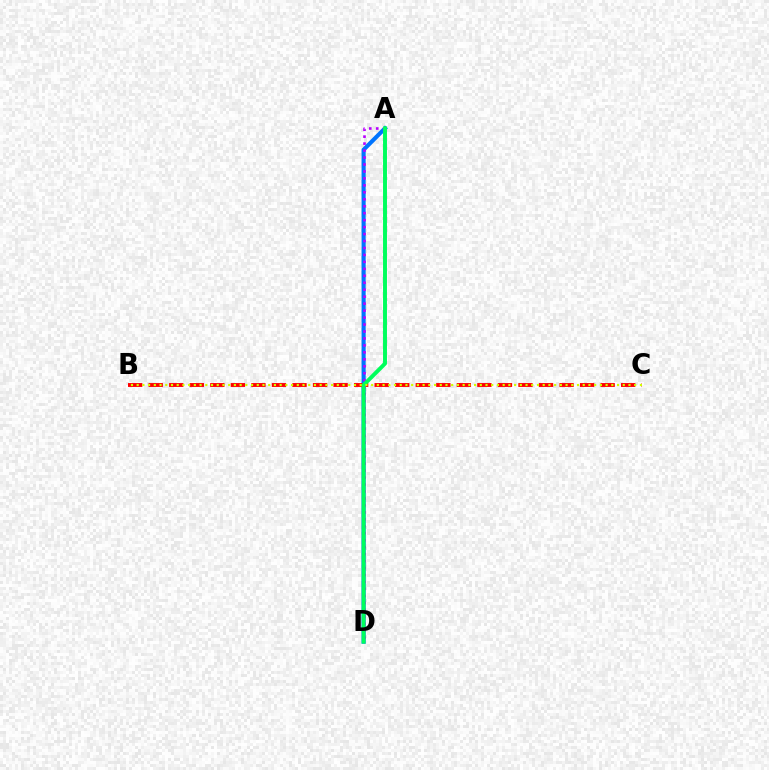{('A', 'D'): [{'color': '#0074ff', 'line_style': 'solid', 'thickness': 2.96}, {'color': '#b900ff', 'line_style': 'dotted', 'thickness': 1.89}, {'color': '#00ff5c', 'line_style': 'solid', 'thickness': 2.84}], ('B', 'C'): [{'color': '#ff0000', 'line_style': 'dashed', 'thickness': 2.79}, {'color': '#d1ff00', 'line_style': 'dotted', 'thickness': 1.55}]}